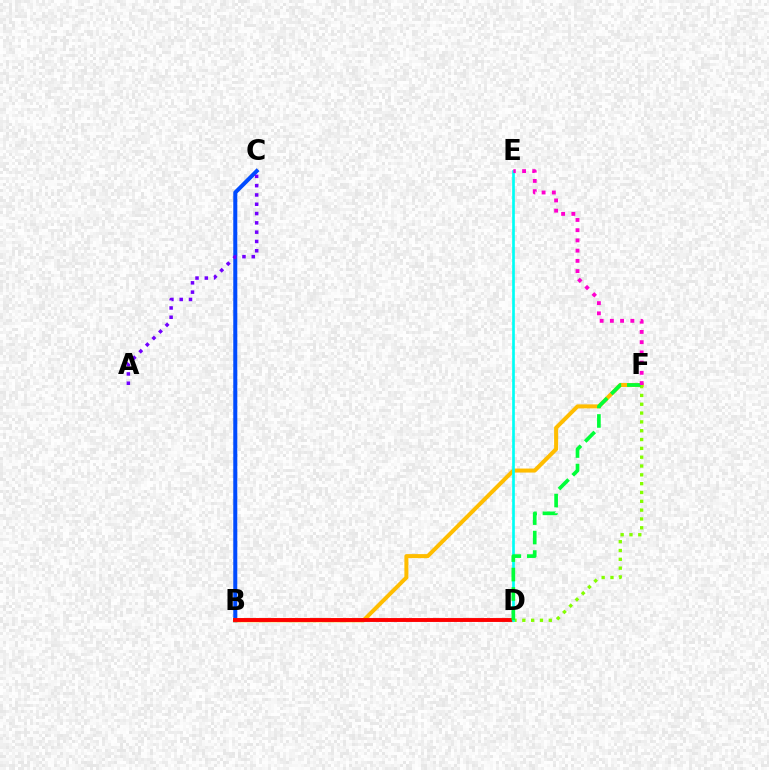{('B', 'C'): [{'color': '#004bff', 'line_style': 'solid', 'thickness': 2.89}], ('A', 'C'): [{'color': '#7200ff', 'line_style': 'dotted', 'thickness': 2.53}], ('B', 'F'): [{'color': '#ffbd00', 'line_style': 'solid', 'thickness': 2.89}], ('B', 'D'): [{'color': '#ff0000', 'line_style': 'solid', 'thickness': 2.81}], ('D', 'F'): [{'color': '#84ff00', 'line_style': 'dotted', 'thickness': 2.4}, {'color': '#00ff39', 'line_style': 'dashed', 'thickness': 2.64}], ('D', 'E'): [{'color': '#00fff6', 'line_style': 'solid', 'thickness': 1.93}], ('E', 'F'): [{'color': '#ff00cf', 'line_style': 'dotted', 'thickness': 2.78}]}